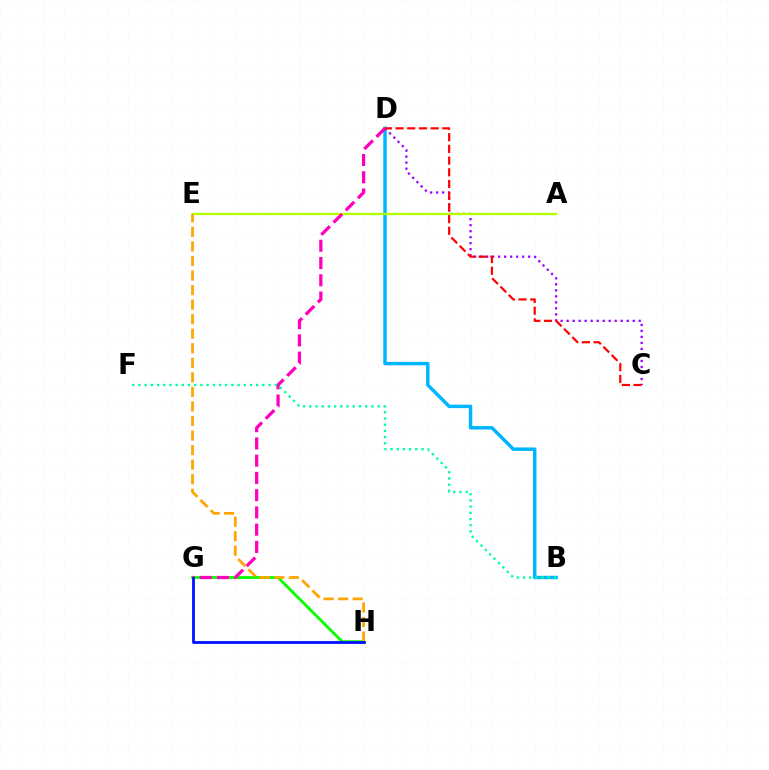{('G', 'H'): [{'color': '#08ff00', 'line_style': 'solid', 'thickness': 2.04}, {'color': '#0010ff', 'line_style': 'solid', 'thickness': 2.01}], ('B', 'D'): [{'color': '#00b5ff', 'line_style': 'solid', 'thickness': 2.48}], ('C', 'D'): [{'color': '#9b00ff', 'line_style': 'dotted', 'thickness': 1.63}, {'color': '#ff0000', 'line_style': 'dashed', 'thickness': 1.59}], ('A', 'E'): [{'color': '#b3ff00', 'line_style': 'solid', 'thickness': 1.65}], ('D', 'G'): [{'color': '#ff00bd', 'line_style': 'dashed', 'thickness': 2.34}], ('E', 'H'): [{'color': '#ffa500', 'line_style': 'dashed', 'thickness': 1.98}], ('B', 'F'): [{'color': '#00ff9d', 'line_style': 'dotted', 'thickness': 1.68}]}